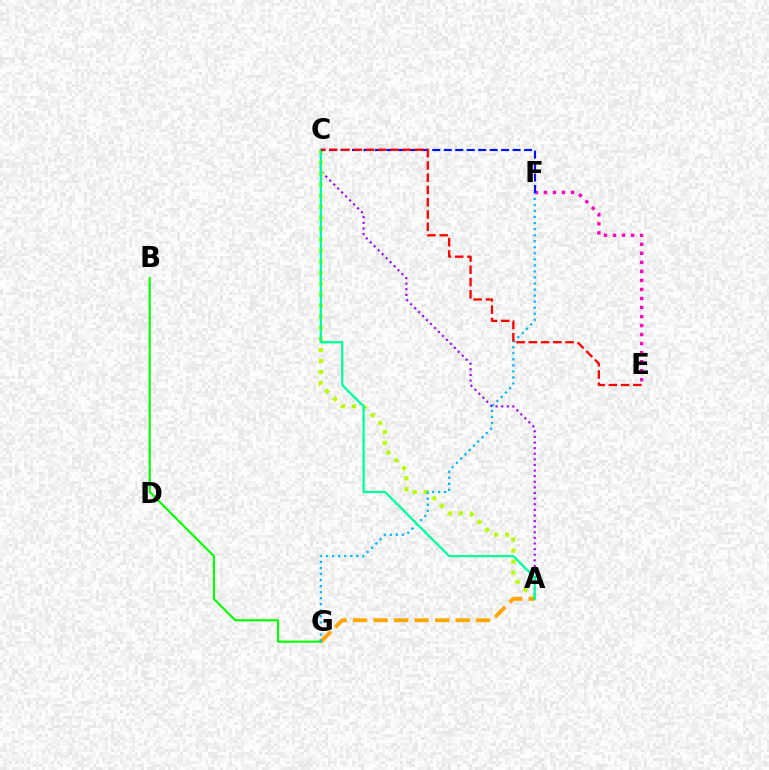{('A', 'C'): [{'color': '#9b00ff', 'line_style': 'dotted', 'thickness': 1.52}, {'color': '#b3ff00', 'line_style': 'dotted', 'thickness': 2.99}, {'color': '#00ff9d', 'line_style': 'solid', 'thickness': 1.64}], ('A', 'G'): [{'color': '#ffa500', 'line_style': 'dashed', 'thickness': 2.78}], ('E', 'F'): [{'color': '#ff00bd', 'line_style': 'dotted', 'thickness': 2.45}], ('B', 'G'): [{'color': '#08ff00', 'line_style': 'solid', 'thickness': 1.56}], ('F', 'G'): [{'color': '#00b5ff', 'line_style': 'dotted', 'thickness': 1.64}], ('C', 'F'): [{'color': '#0010ff', 'line_style': 'dashed', 'thickness': 1.56}], ('C', 'E'): [{'color': '#ff0000', 'line_style': 'dashed', 'thickness': 1.66}]}